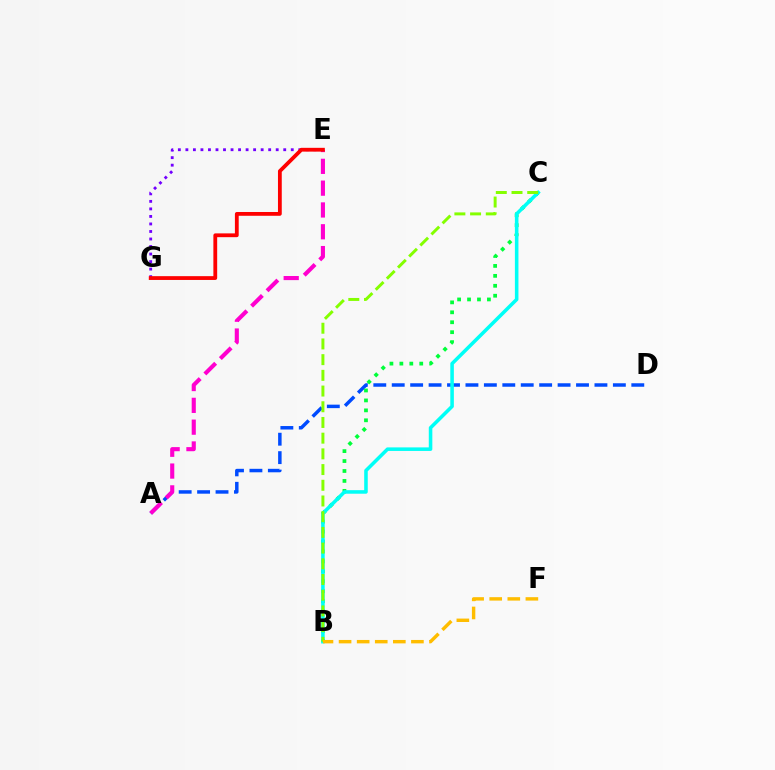{('A', 'D'): [{'color': '#004bff', 'line_style': 'dashed', 'thickness': 2.5}], ('B', 'C'): [{'color': '#00ff39', 'line_style': 'dotted', 'thickness': 2.7}, {'color': '#00fff6', 'line_style': 'solid', 'thickness': 2.56}, {'color': '#84ff00', 'line_style': 'dashed', 'thickness': 2.13}], ('B', 'F'): [{'color': '#ffbd00', 'line_style': 'dashed', 'thickness': 2.46}], ('A', 'E'): [{'color': '#ff00cf', 'line_style': 'dashed', 'thickness': 2.96}], ('E', 'G'): [{'color': '#7200ff', 'line_style': 'dotted', 'thickness': 2.04}, {'color': '#ff0000', 'line_style': 'solid', 'thickness': 2.73}]}